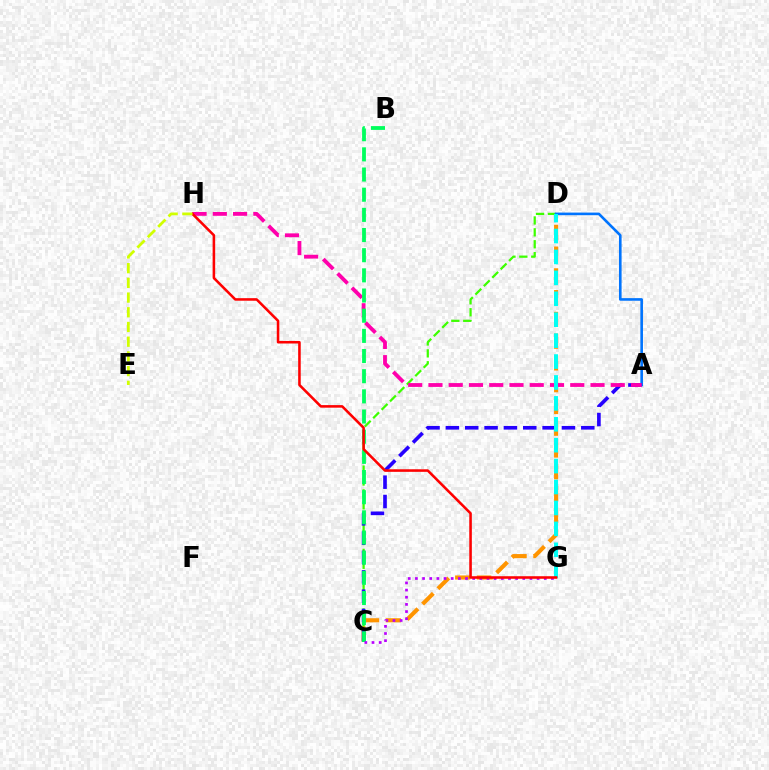{('C', 'D'): [{'color': '#3dff00', 'line_style': 'dashed', 'thickness': 1.62}, {'color': '#ff9400', 'line_style': 'dashed', 'thickness': 2.96}], ('A', 'D'): [{'color': '#0074ff', 'line_style': 'solid', 'thickness': 1.89}], ('A', 'C'): [{'color': '#2500ff', 'line_style': 'dashed', 'thickness': 2.63}], ('A', 'H'): [{'color': '#ff00ac', 'line_style': 'dashed', 'thickness': 2.75}], ('B', 'C'): [{'color': '#00ff5c', 'line_style': 'dashed', 'thickness': 2.74}], ('D', 'G'): [{'color': '#00fff6', 'line_style': 'dashed', 'thickness': 2.84}], ('C', 'G'): [{'color': '#b900ff', 'line_style': 'dotted', 'thickness': 1.95}], ('G', 'H'): [{'color': '#ff0000', 'line_style': 'solid', 'thickness': 1.84}], ('E', 'H'): [{'color': '#d1ff00', 'line_style': 'dashed', 'thickness': 2.0}]}